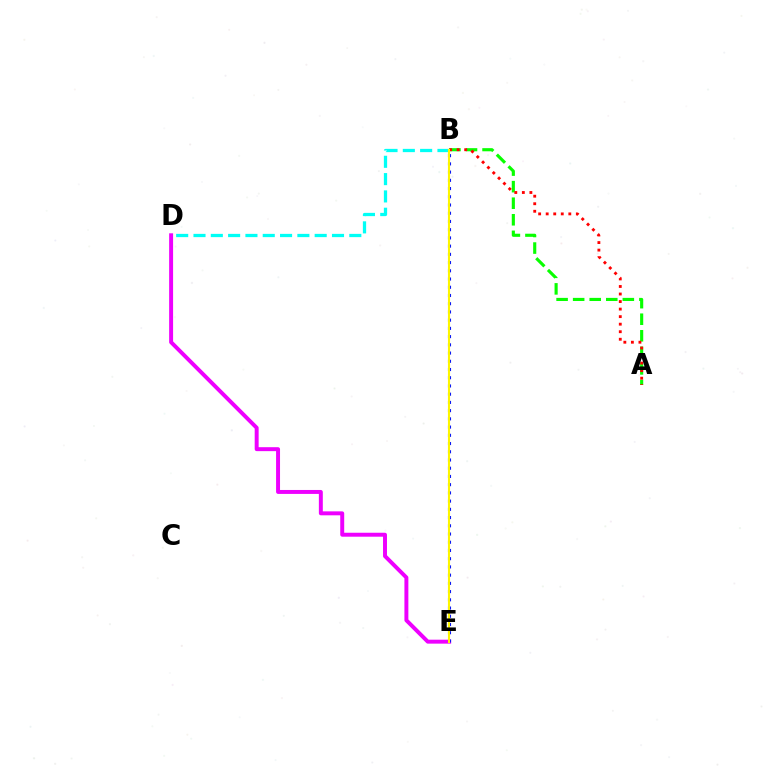{('D', 'E'): [{'color': '#ee00ff', 'line_style': 'solid', 'thickness': 2.84}], ('B', 'D'): [{'color': '#00fff6', 'line_style': 'dashed', 'thickness': 2.35}], ('A', 'B'): [{'color': '#08ff00', 'line_style': 'dashed', 'thickness': 2.25}, {'color': '#ff0000', 'line_style': 'dotted', 'thickness': 2.05}], ('B', 'E'): [{'color': '#0010ff', 'line_style': 'dotted', 'thickness': 2.23}, {'color': '#fcf500', 'line_style': 'solid', 'thickness': 1.51}]}